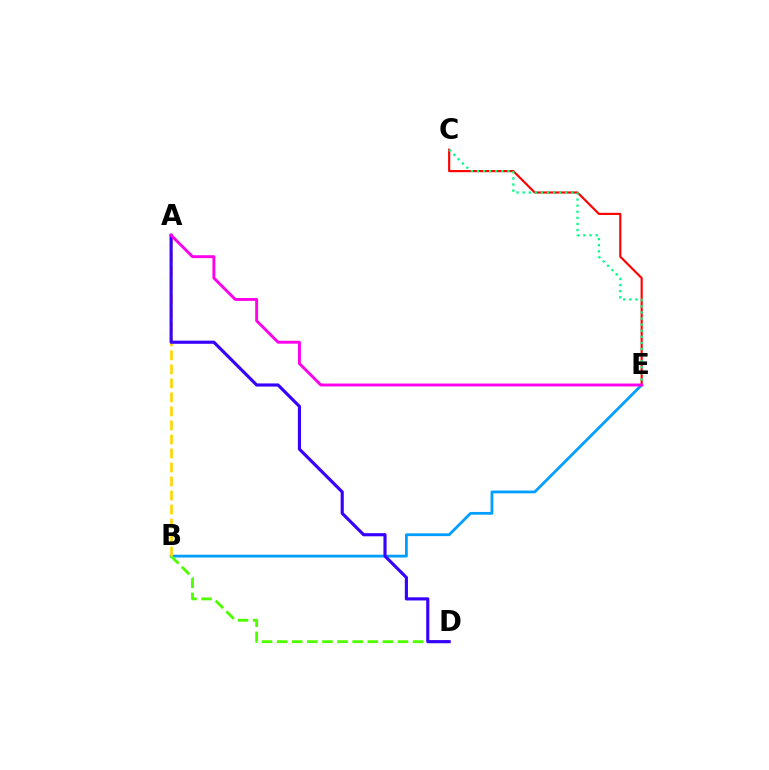{('B', 'E'): [{'color': '#009eff', 'line_style': 'solid', 'thickness': 2.0}], ('C', 'E'): [{'color': '#ff0000', 'line_style': 'solid', 'thickness': 1.54}, {'color': '#00ff86', 'line_style': 'dotted', 'thickness': 1.66}], ('B', 'D'): [{'color': '#4fff00', 'line_style': 'dashed', 'thickness': 2.05}], ('A', 'B'): [{'color': '#ffd500', 'line_style': 'dashed', 'thickness': 1.9}], ('A', 'D'): [{'color': '#3700ff', 'line_style': 'solid', 'thickness': 2.26}], ('A', 'E'): [{'color': '#ff00ed', 'line_style': 'solid', 'thickness': 2.09}]}